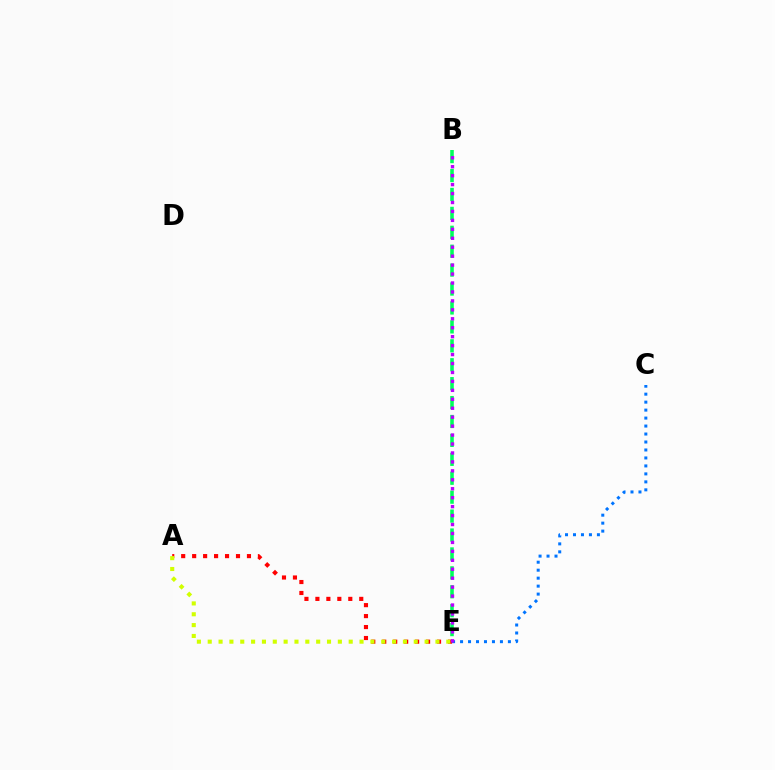{('C', 'E'): [{'color': '#0074ff', 'line_style': 'dotted', 'thickness': 2.17}], ('B', 'E'): [{'color': '#00ff5c', 'line_style': 'dashed', 'thickness': 2.57}, {'color': '#b900ff', 'line_style': 'dotted', 'thickness': 2.43}], ('A', 'E'): [{'color': '#ff0000', 'line_style': 'dotted', 'thickness': 2.98}, {'color': '#d1ff00', 'line_style': 'dotted', 'thickness': 2.95}]}